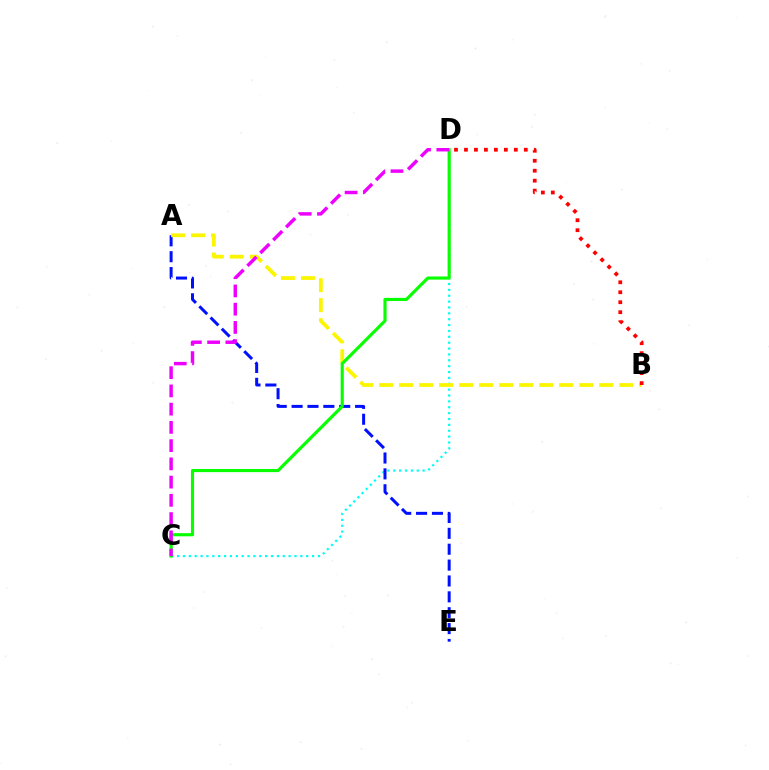{('C', 'D'): [{'color': '#00fff6', 'line_style': 'dotted', 'thickness': 1.59}, {'color': '#08ff00', 'line_style': 'solid', 'thickness': 2.26}, {'color': '#ee00ff', 'line_style': 'dashed', 'thickness': 2.48}], ('A', 'E'): [{'color': '#0010ff', 'line_style': 'dashed', 'thickness': 2.16}], ('A', 'B'): [{'color': '#fcf500', 'line_style': 'dashed', 'thickness': 2.72}], ('B', 'D'): [{'color': '#ff0000', 'line_style': 'dotted', 'thickness': 2.71}]}